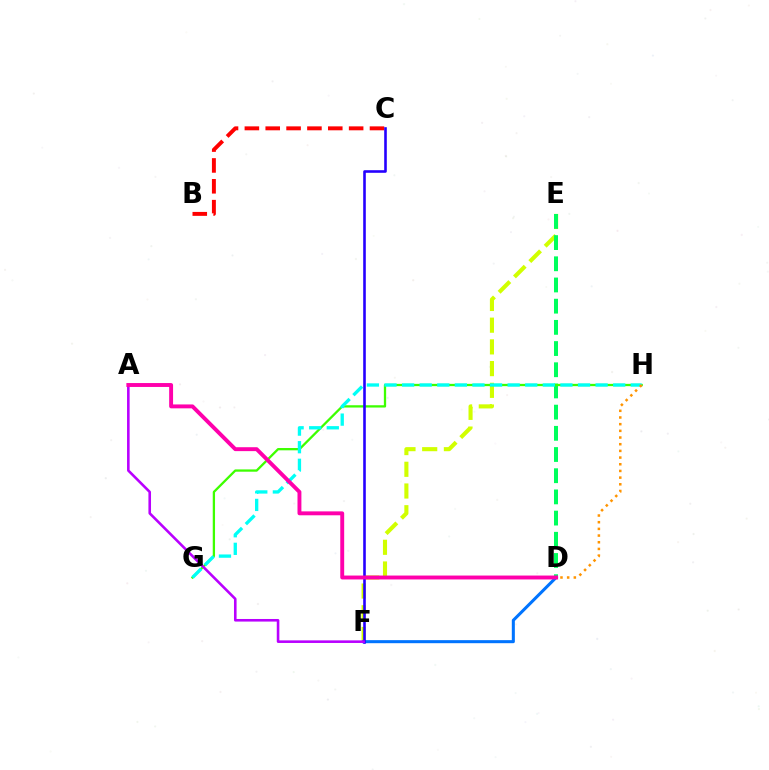{('E', 'F'): [{'color': '#d1ff00', 'line_style': 'dashed', 'thickness': 2.95}], ('B', 'C'): [{'color': '#ff0000', 'line_style': 'dashed', 'thickness': 2.83}], ('D', 'E'): [{'color': '#00ff5c', 'line_style': 'dashed', 'thickness': 2.88}], ('G', 'H'): [{'color': '#3dff00', 'line_style': 'solid', 'thickness': 1.65}, {'color': '#00fff6', 'line_style': 'dashed', 'thickness': 2.39}], ('D', 'F'): [{'color': '#0074ff', 'line_style': 'solid', 'thickness': 2.19}], ('C', 'F'): [{'color': '#2500ff', 'line_style': 'solid', 'thickness': 1.87}], ('A', 'F'): [{'color': '#b900ff', 'line_style': 'solid', 'thickness': 1.86}], ('A', 'D'): [{'color': '#ff00ac', 'line_style': 'solid', 'thickness': 2.81}], ('D', 'H'): [{'color': '#ff9400', 'line_style': 'dotted', 'thickness': 1.82}]}